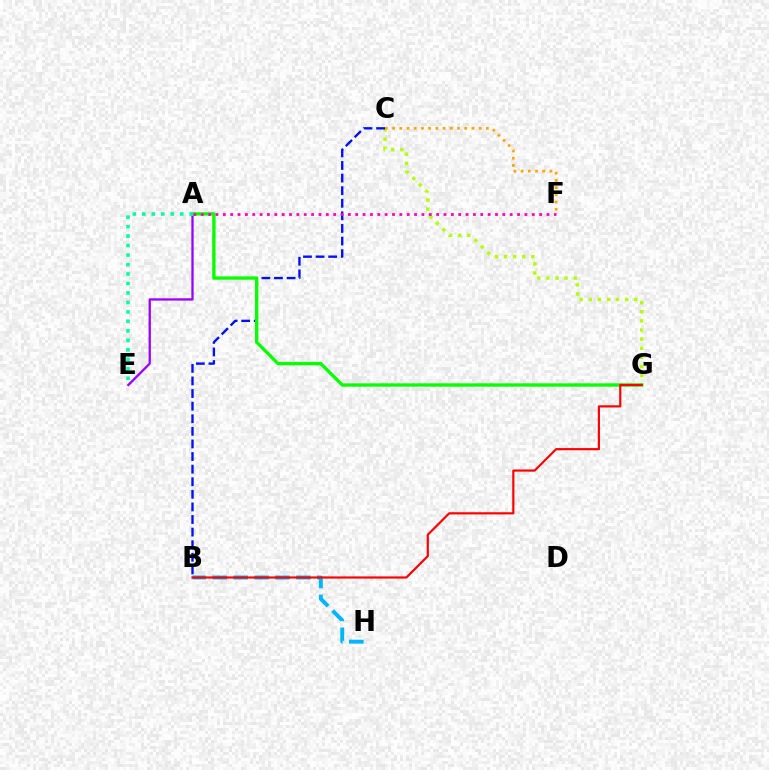{('C', 'G'): [{'color': '#b3ff00', 'line_style': 'dotted', 'thickness': 2.47}], ('A', 'E'): [{'color': '#9b00ff', 'line_style': 'solid', 'thickness': 1.66}, {'color': '#00ff9d', 'line_style': 'dotted', 'thickness': 2.57}], ('C', 'F'): [{'color': '#ffa500', 'line_style': 'dotted', 'thickness': 1.96}], ('B', 'C'): [{'color': '#0010ff', 'line_style': 'dashed', 'thickness': 1.71}], ('B', 'H'): [{'color': '#00b5ff', 'line_style': 'dashed', 'thickness': 2.84}], ('A', 'G'): [{'color': '#08ff00', 'line_style': 'solid', 'thickness': 2.4}], ('A', 'F'): [{'color': '#ff00bd', 'line_style': 'dotted', 'thickness': 2.0}], ('B', 'G'): [{'color': '#ff0000', 'line_style': 'solid', 'thickness': 1.57}]}